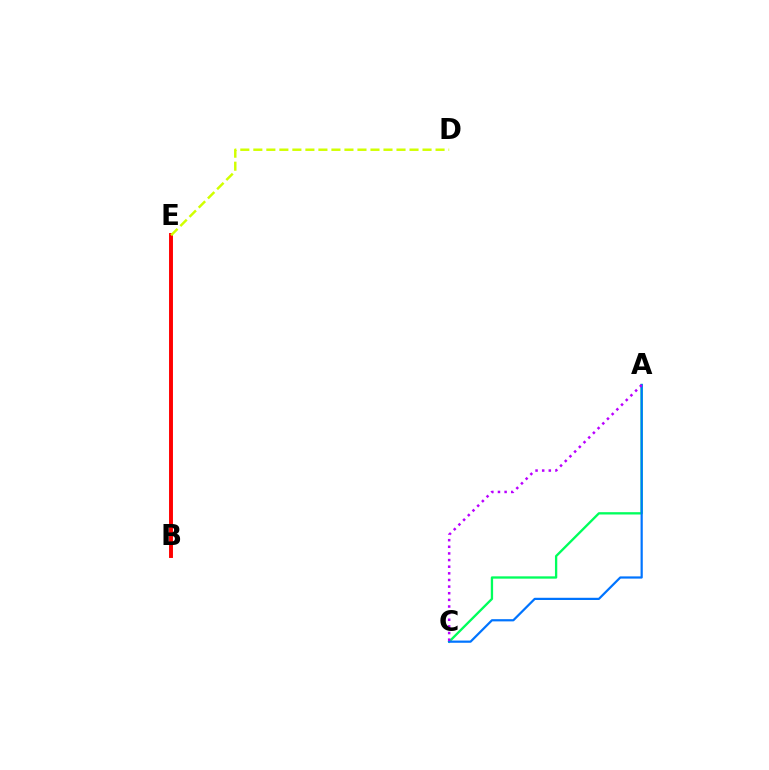{('A', 'C'): [{'color': '#00ff5c', 'line_style': 'solid', 'thickness': 1.67}, {'color': '#0074ff', 'line_style': 'solid', 'thickness': 1.59}, {'color': '#b900ff', 'line_style': 'dotted', 'thickness': 1.8}], ('B', 'E'): [{'color': '#ff0000', 'line_style': 'solid', 'thickness': 2.82}], ('D', 'E'): [{'color': '#d1ff00', 'line_style': 'dashed', 'thickness': 1.77}]}